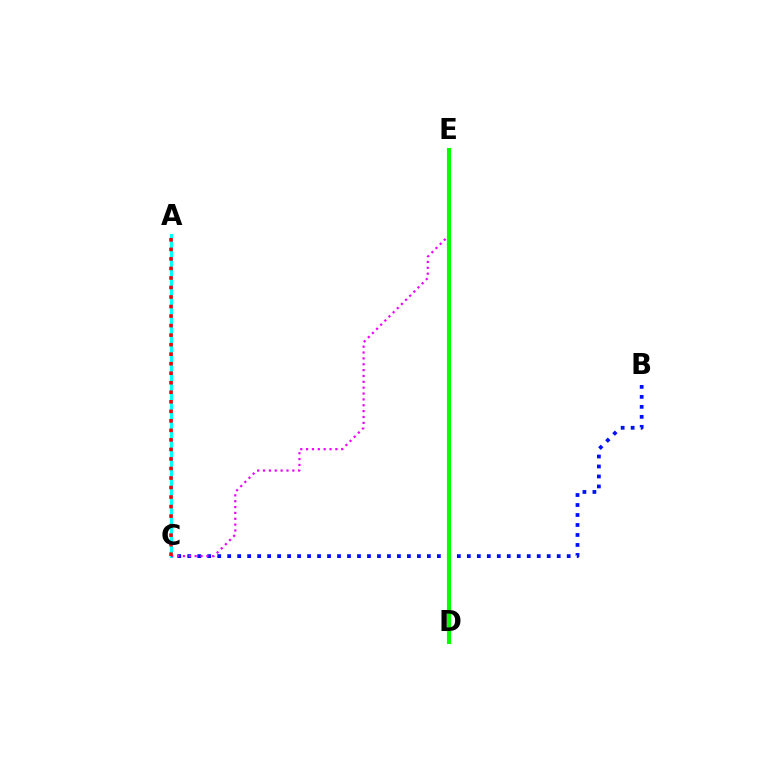{('A', 'C'): [{'color': '#fcf500', 'line_style': 'solid', 'thickness': 2.14}, {'color': '#00fff6', 'line_style': 'solid', 'thickness': 2.19}, {'color': '#ff0000', 'line_style': 'dotted', 'thickness': 2.59}], ('B', 'C'): [{'color': '#0010ff', 'line_style': 'dotted', 'thickness': 2.71}], ('C', 'E'): [{'color': '#ee00ff', 'line_style': 'dotted', 'thickness': 1.59}], ('D', 'E'): [{'color': '#08ff00', 'line_style': 'solid', 'thickness': 2.99}]}